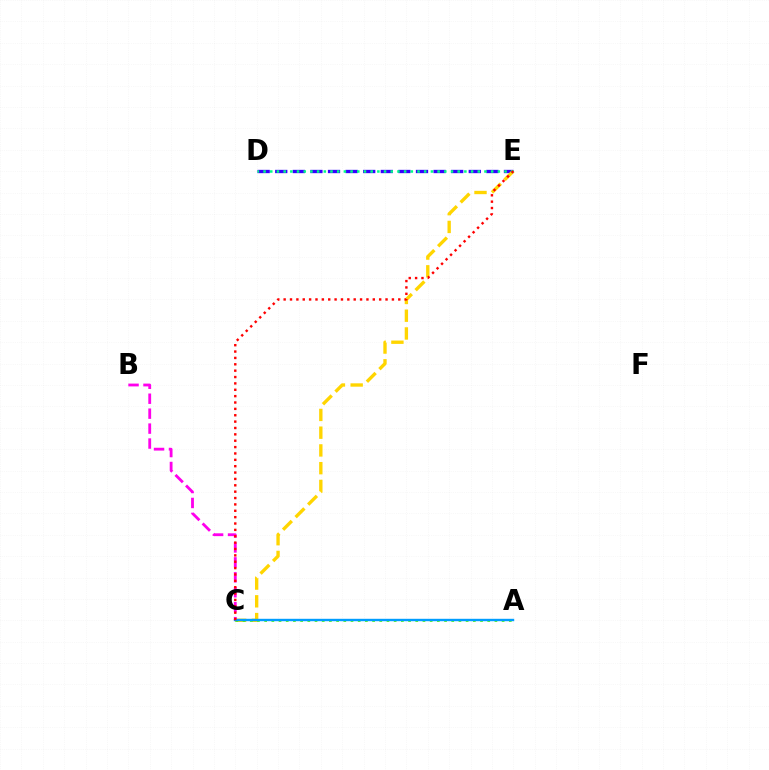{('D', 'E'): [{'color': '#3700ff', 'line_style': 'dashed', 'thickness': 2.39}, {'color': '#00ff86', 'line_style': 'dotted', 'thickness': 1.82}], ('C', 'E'): [{'color': '#ffd500', 'line_style': 'dashed', 'thickness': 2.41}, {'color': '#ff0000', 'line_style': 'dotted', 'thickness': 1.73}], ('B', 'C'): [{'color': '#ff00ed', 'line_style': 'dashed', 'thickness': 2.03}], ('A', 'C'): [{'color': '#4fff00', 'line_style': 'dotted', 'thickness': 1.96}, {'color': '#009eff', 'line_style': 'solid', 'thickness': 1.72}]}